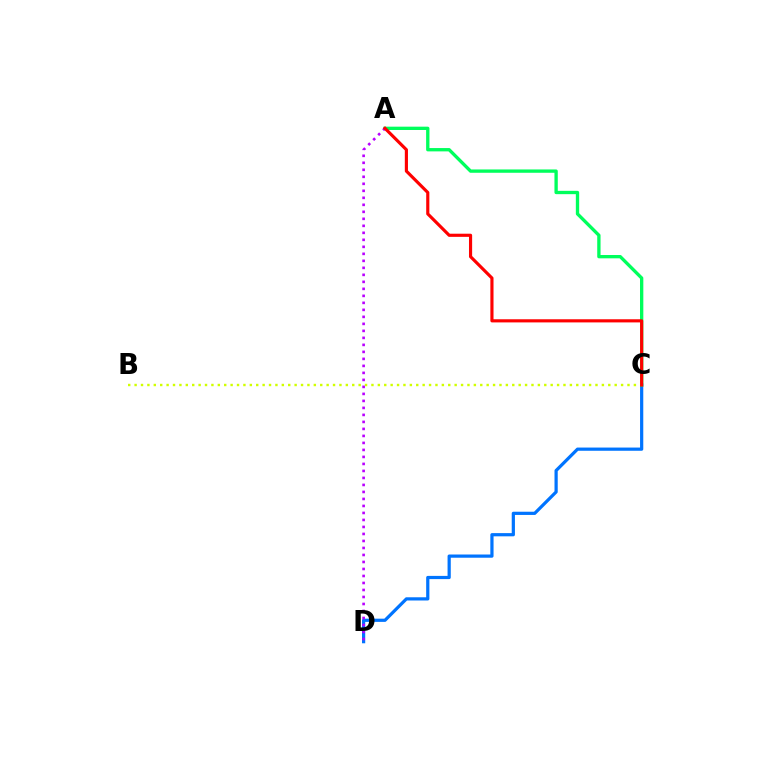{('B', 'C'): [{'color': '#d1ff00', 'line_style': 'dotted', 'thickness': 1.74}], ('C', 'D'): [{'color': '#0074ff', 'line_style': 'solid', 'thickness': 2.31}], ('A', 'C'): [{'color': '#00ff5c', 'line_style': 'solid', 'thickness': 2.39}, {'color': '#ff0000', 'line_style': 'solid', 'thickness': 2.26}], ('A', 'D'): [{'color': '#b900ff', 'line_style': 'dotted', 'thickness': 1.9}]}